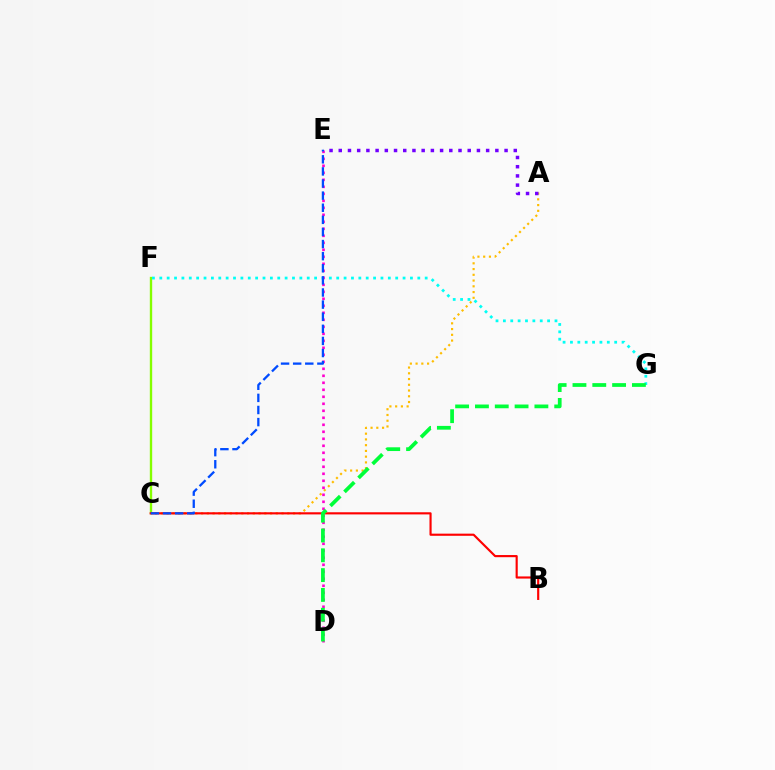{('C', 'F'): [{'color': '#84ff00', 'line_style': 'solid', 'thickness': 1.7}], ('A', 'C'): [{'color': '#ffbd00', 'line_style': 'dotted', 'thickness': 1.56}], ('B', 'C'): [{'color': '#ff0000', 'line_style': 'solid', 'thickness': 1.55}], ('A', 'E'): [{'color': '#7200ff', 'line_style': 'dotted', 'thickness': 2.5}], ('F', 'G'): [{'color': '#00fff6', 'line_style': 'dotted', 'thickness': 2.0}], ('D', 'E'): [{'color': '#ff00cf', 'line_style': 'dotted', 'thickness': 1.9}], ('D', 'G'): [{'color': '#00ff39', 'line_style': 'dashed', 'thickness': 2.69}], ('C', 'E'): [{'color': '#004bff', 'line_style': 'dashed', 'thickness': 1.64}]}